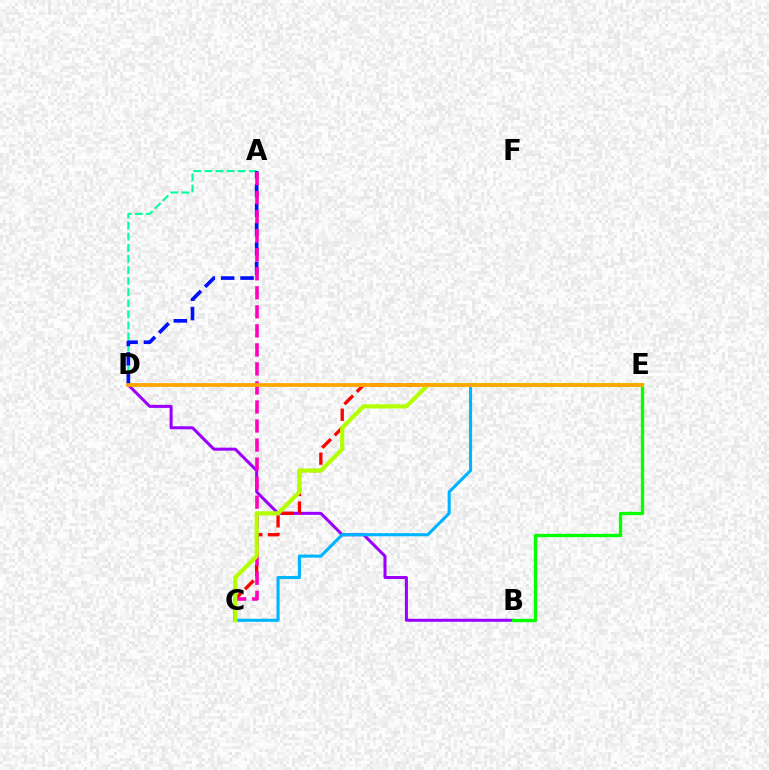{('B', 'D'): [{'color': '#9b00ff', 'line_style': 'solid', 'thickness': 2.18}], ('A', 'D'): [{'color': '#00ff9d', 'line_style': 'dashed', 'thickness': 1.51}, {'color': '#0010ff', 'line_style': 'dashed', 'thickness': 2.63}], ('C', 'E'): [{'color': '#ff0000', 'line_style': 'dashed', 'thickness': 2.39}, {'color': '#00b5ff', 'line_style': 'solid', 'thickness': 2.23}, {'color': '#b3ff00', 'line_style': 'solid', 'thickness': 2.97}], ('A', 'C'): [{'color': '#ff00bd', 'line_style': 'dashed', 'thickness': 2.59}], ('B', 'E'): [{'color': '#08ff00', 'line_style': 'solid', 'thickness': 2.42}], ('D', 'E'): [{'color': '#ffa500', 'line_style': 'solid', 'thickness': 2.68}]}